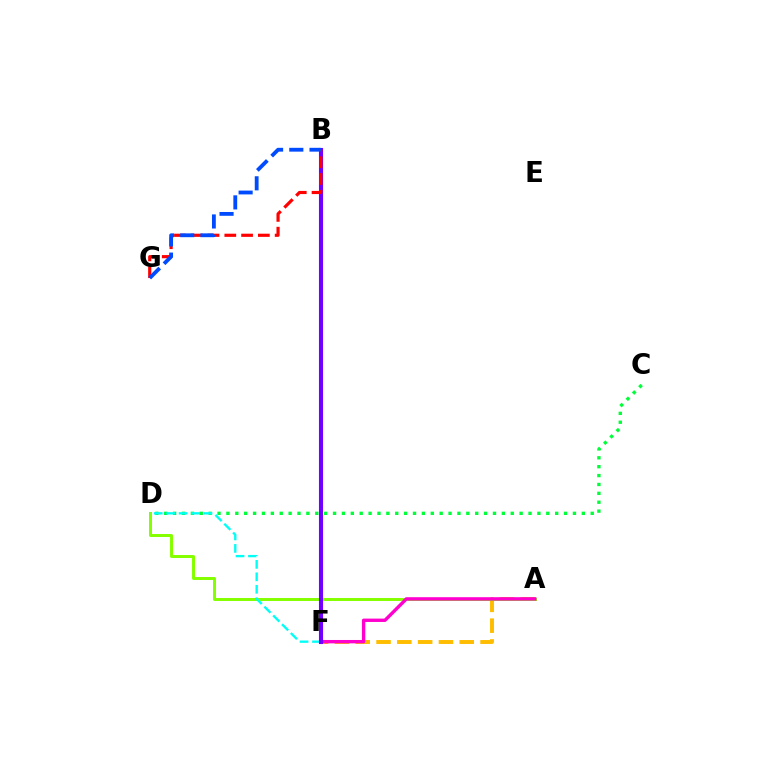{('C', 'D'): [{'color': '#00ff39', 'line_style': 'dotted', 'thickness': 2.41}], ('A', 'F'): [{'color': '#ffbd00', 'line_style': 'dashed', 'thickness': 2.83}, {'color': '#ff00cf', 'line_style': 'solid', 'thickness': 2.43}], ('A', 'D'): [{'color': '#84ff00', 'line_style': 'solid', 'thickness': 2.14}], ('D', 'F'): [{'color': '#00fff6', 'line_style': 'dashed', 'thickness': 1.69}], ('B', 'F'): [{'color': '#7200ff', 'line_style': 'solid', 'thickness': 2.94}], ('B', 'G'): [{'color': '#ff0000', 'line_style': 'dashed', 'thickness': 2.28}, {'color': '#004bff', 'line_style': 'dashed', 'thickness': 2.75}]}